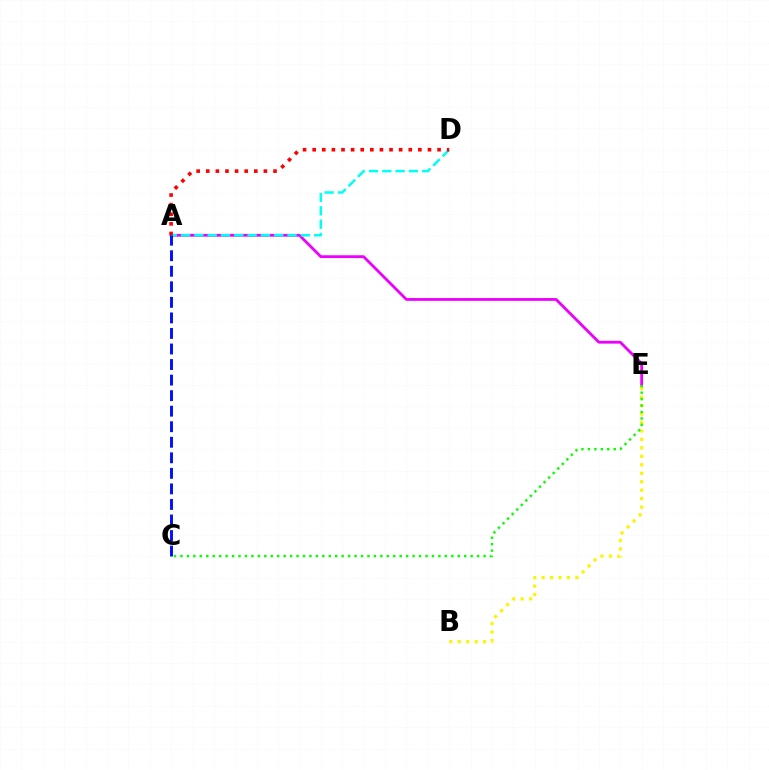{('A', 'E'): [{'color': '#ee00ff', 'line_style': 'solid', 'thickness': 2.03}], ('A', 'D'): [{'color': '#00fff6', 'line_style': 'dashed', 'thickness': 1.81}, {'color': '#ff0000', 'line_style': 'dotted', 'thickness': 2.61}], ('B', 'E'): [{'color': '#fcf500', 'line_style': 'dotted', 'thickness': 2.3}], ('A', 'C'): [{'color': '#0010ff', 'line_style': 'dashed', 'thickness': 2.11}], ('C', 'E'): [{'color': '#08ff00', 'line_style': 'dotted', 'thickness': 1.75}]}